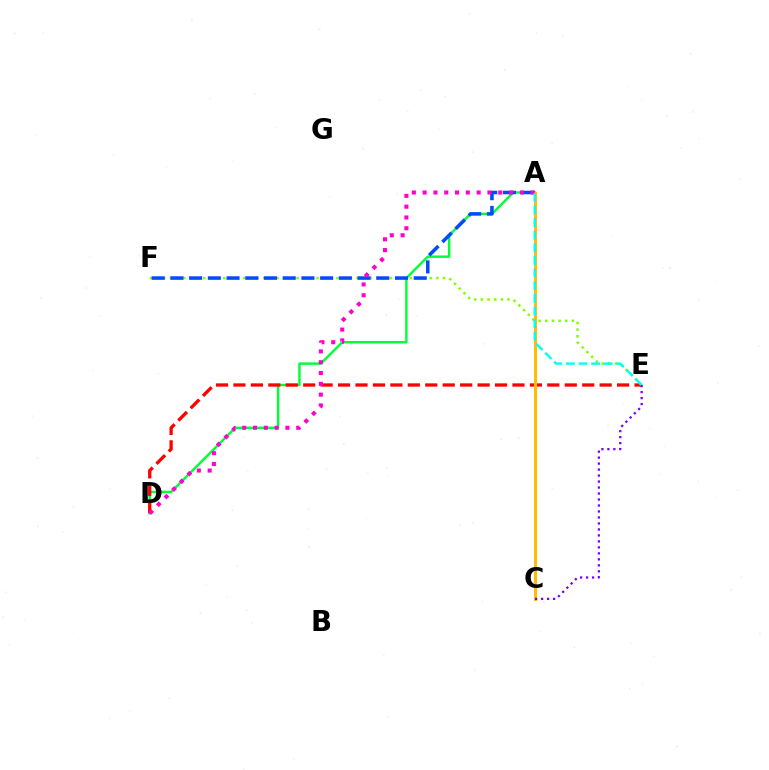{('A', 'D'): [{'color': '#00ff39', 'line_style': 'solid', 'thickness': 1.76}, {'color': '#ff00cf', 'line_style': 'dotted', 'thickness': 2.94}], ('D', 'E'): [{'color': '#ff0000', 'line_style': 'dashed', 'thickness': 2.37}], ('E', 'F'): [{'color': '#84ff00', 'line_style': 'dotted', 'thickness': 1.81}], ('A', 'F'): [{'color': '#004bff', 'line_style': 'dashed', 'thickness': 2.54}], ('A', 'C'): [{'color': '#ffbd00', 'line_style': 'solid', 'thickness': 2.16}], ('A', 'E'): [{'color': '#00fff6', 'line_style': 'dashed', 'thickness': 1.71}], ('C', 'E'): [{'color': '#7200ff', 'line_style': 'dotted', 'thickness': 1.63}]}